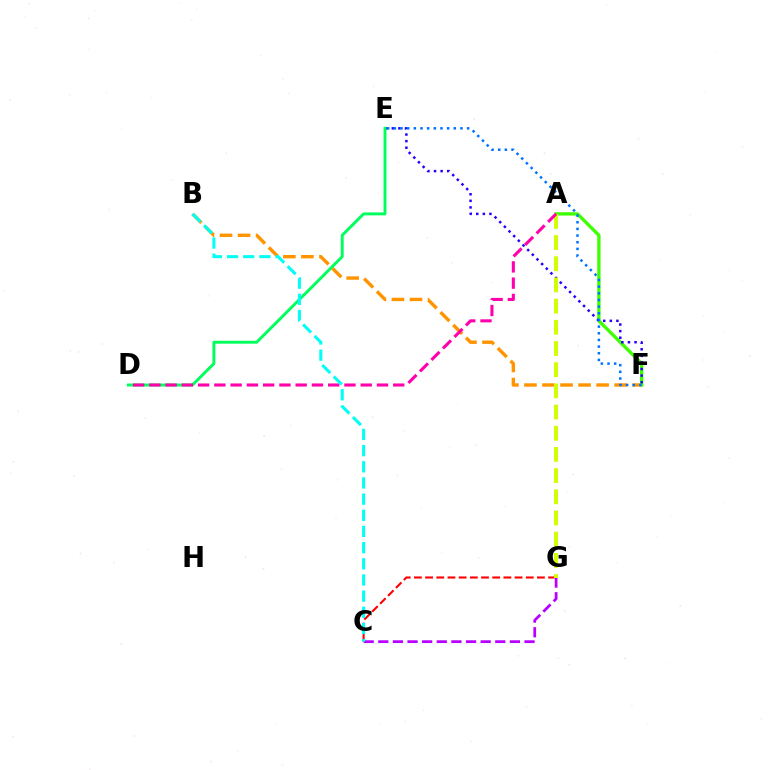{('C', 'G'): [{'color': '#ff0000', 'line_style': 'dashed', 'thickness': 1.52}, {'color': '#b900ff', 'line_style': 'dashed', 'thickness': 1.99}], ('B', 'F'): [{'color': '#ff9400', 'line_style': 'dashed', 'thickness': 2.45}], ('A', 'F'): [{'color': '#3dff00', 'line_style': 'solid', 'thickness': 2.39}], ('E', 'F'): [{'color': '#2500ff', 'line_style': 'dotted', 'thickness': 1.79}, {'color': '#0074ff', 'line_style': 'dotted', 'thickness': 1.81}], ('D', 'E'): [{'color': '#00ff5c', 'line_style': 'solid', 'thickness': 2.1}], ('A', 'G'): [{'color': '#d1ff00', 'line_style': 'dashed', 'thickness': 2.88}], ('A', 'D'): [{'color': '#ff00ac', 'line_style': 'dashed', 'thickness': 2.21}], ('B', 'C'): [{'color': '#00fff6', 'line_style': 'dashed', 'thickness': 2.2}]}